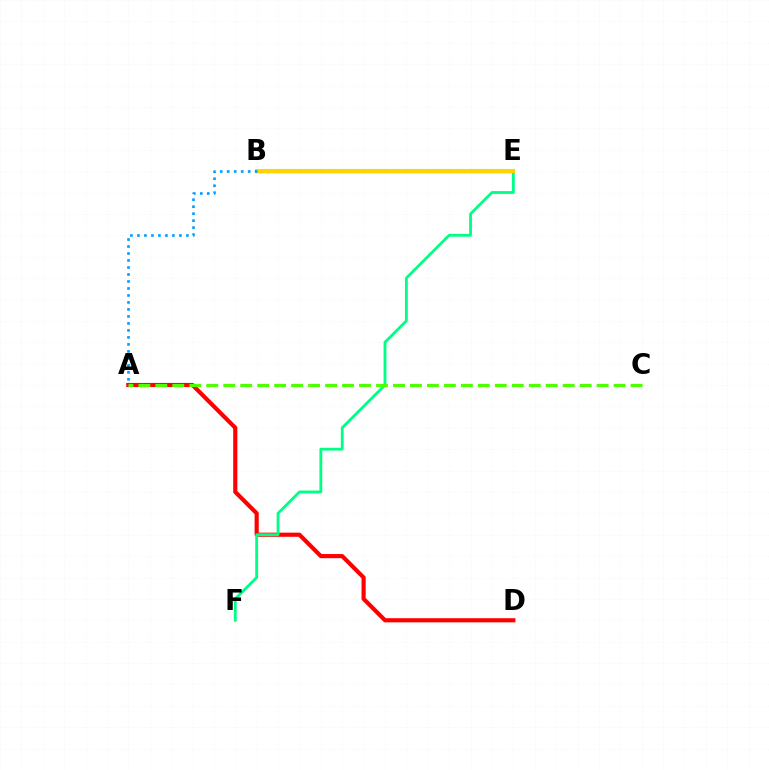{('A', 'D'): [{'color': '#ff0000', 'line_style': 'solid', 'thickness': 2.99}], ('B', 'E'): [{'color': '#ff00ed', 'line_style': 'solid', 'thickness': 2.33}, {'color': '#3700ff', 'line_style': 'dashed', 'thickness': 2.64}, {'color': '#ffd500', 'line_style': 'solid', 'thickness': 2.96}], ('E', 'F'): [{'color': '#00ff86', 'line_style': 'solid', 'thickness': 2.04}], ('A', 'B'): [{'color': '#009eff', 'line_style': 'dotted', 'thickness': 1.9}], ('A', 'C'): [{'color': '#4fff00', 'line_style': 'dashed', 'thickness': 2.31}]}